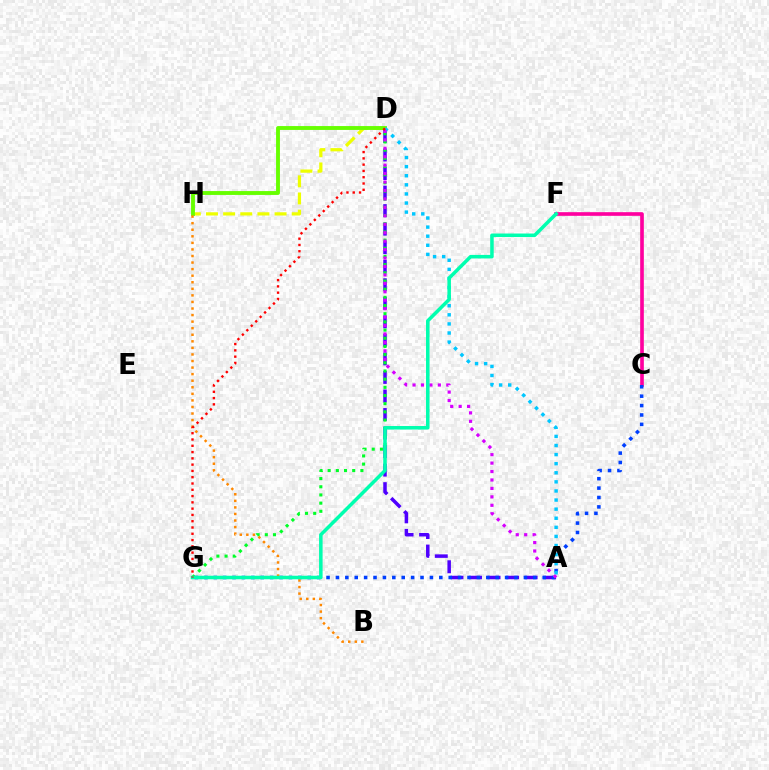{('C', 'F'): [{'color': '#ff00a0', 'line_style': 'solid', 'thickness': 2.63}], ('D', 'H'): [{'color': '#eeff00', 'line_style': 'dashed', 'thickness': 2.33}, {'color': '#66ff00', 'line_style': 'solid', 'thickness': 2.79}], ('A', 'D'): [{'color': '#4f00ff', 'line_style': 'dashed', 'thickness': 2.52}, {'color': '#00c7ff', 'line_style': 'dotted', 'thickness': 2.47}, {'color': '#d600ff', 'line_style': 'dotted', 'thickness': 2.29}], ('D', 'G'): [{'color': '#00ff27', 'line_style': 'dotted', 'thickness': 2.22}, {'color': '#ff0000', 'line_style': 'dotted', 'thickness': 1.71}], ('C', 'G'): [{'color': '#003fff', 'line_style': 'dotted', 'thickness': 2.55}], ('B', 'H'): [{'color': '#ff8800', 'line_style': 'dotted', 'thickness': 1.78}], ('F', 'G'): [{'color': '#00ffaf', 'line_style': 'solid', 'thickness': 2.54}]}